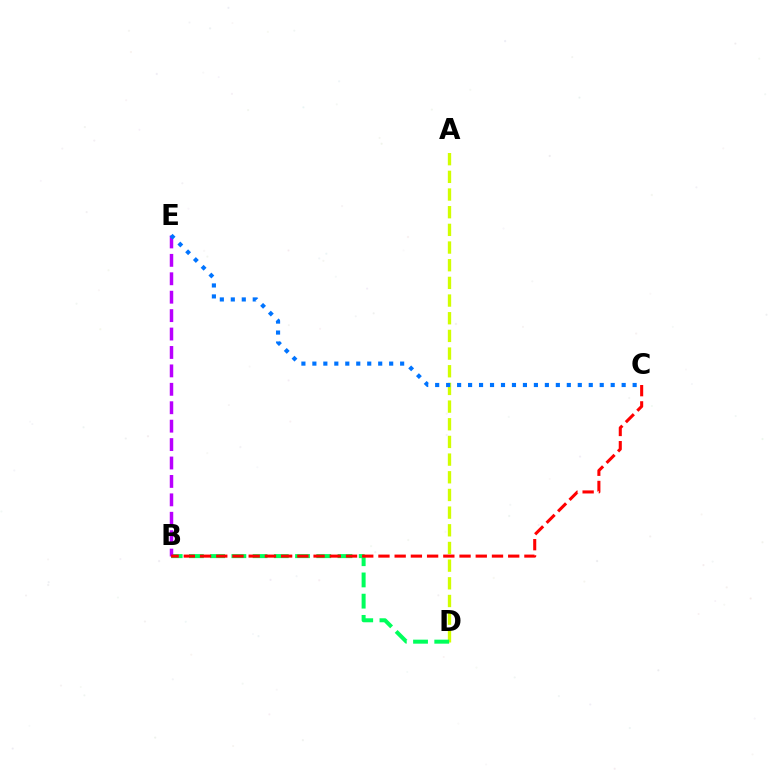{('A', 'D'): [{'color': '#d1ff00', 'line_style': 'dashed', 'thickness': 2.4}], ('B', 'D'): [{'color': '#00ff5c', 'line_style': 'dashed', 'thickness': 2.88}], ('B', 'E'): [{'color': '#b900ff', 'line_style': 'dashed', 'thickness': 2.5}], ('C', 'E'): [{'color': '#0074ff', 'line_style': 'dotted', 'thickness': 2.98}], ('B', 'C'): [{'color': '#ff0000', 'line_style': 'dashed', 'thickness': 2.2}]}